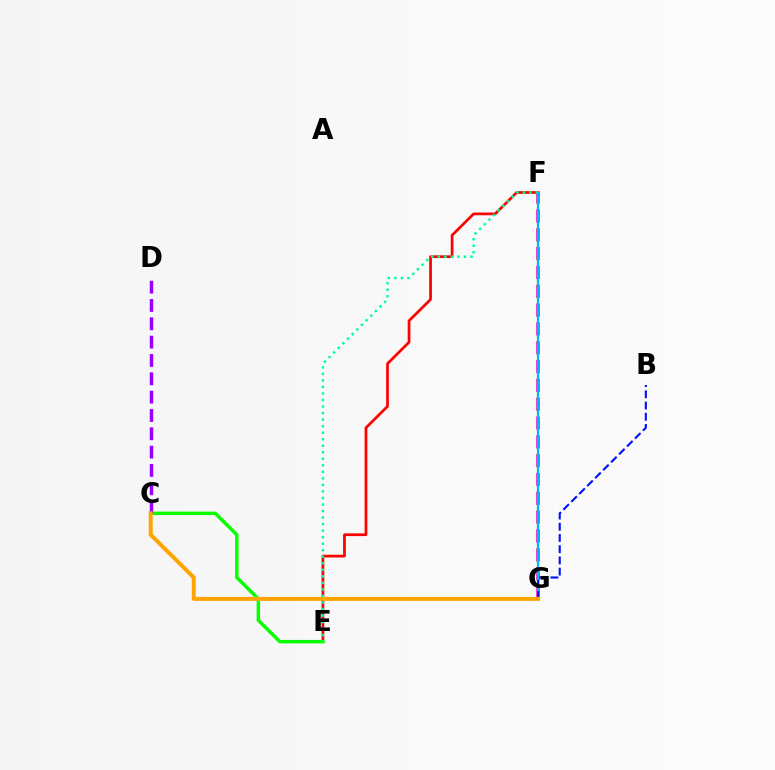{('F', 'G'): [{'color': '#ff00bd', 'line_style': 'dashed', 'thickness': 2.56}, {'color': '#b3ff00', 'line_style': 'dotted', 'thickness': 1.62}, {'color': '#00b5ff', 'line_style': 'solid', 'thickness': 1.59}], ('E', 'F'): [{'color': '#ff0000', 'line_style': 'solid', 'thickness': 1.96}, {'color': '#00ff9d', 'line_style': 'dotted', 'thickness': 1.77}], ('C', 'E'): [{'color': '#08ff00', 'line_style': 'solid', 'thickness': 2.49}], ('C', 'D'): [{'color': '#9b00ff', 'line_style': 'dashed', 'thickness': 2.49}], ('B', 'G'): [{'color': '#0010ff', 'line_style': 'dashed', 'thickness': 1.52}], ('C', 'G'): [{'color': '#ffa500', 'line_style': 'solid', 'thickness': 2.86}]}